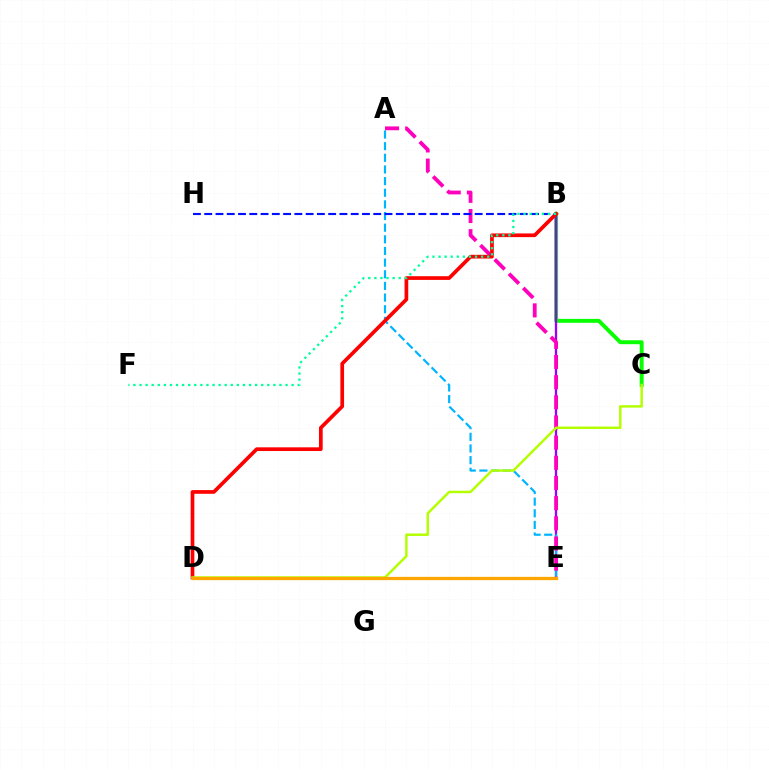{('B', 'C'): [{'color': '#08ff00', 'line_style': 'solid', 'thickness': 2.83}], ('B', 'E'): [{'color': '#9b00ff', 'line_style': 'solid', 'thickness': 1.66}], ('A', 'E'): [{'color': '#00b5ff', 'line_style': 'dashed', 'thickness': 1.58}, {'color': '#ff00bd', 'line_style': 'dashed', 'thickness': 2.74}], ('B', 'D'): [{'color': '#ff0000', 'line_style': 'solid', 'thickness': 2.66}], ('C', 'D'): [{'color': '#b3ff00', 'line_style': 'solid', 'thickness': 1.77}], ('B', 'H'): [{'color': '#0010ff', 'line_style': 'dashed', 'thickness': 1.53}], ('B', 'F'): [{'color': '#00ff9d', 'line_style': 'dotted', 'thickness': 1.65}], ('D', 'E'): [{'color': '#ffa500', 'line_style': 'solid', 'thickness': 2.35}]}